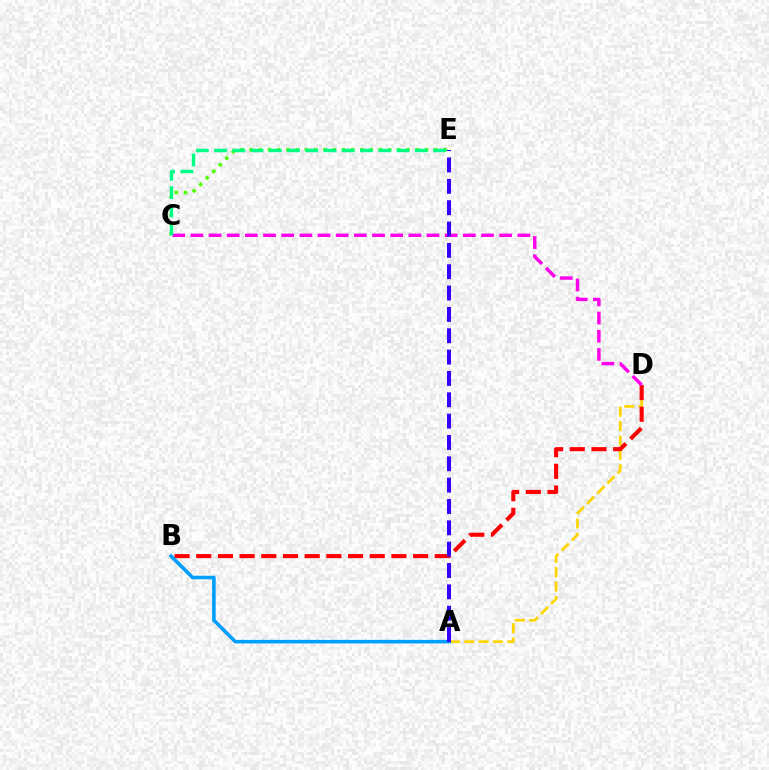{('A', 'D'): [{'color': '#ffd500', 'line_style': 'dashed', 'thickness': 1.95}], ('B', 'D'): [{'color': '#ff0000', 'line_style': 'dashed', 'thickness': 2.95}], ('A', 'B'): [{'color': '#009eff', 'line_style': 'solid', 'thickness': 2.56}], ('C', 'D'): [{'color': '#ff00ed', 'line_style': 'dashed', 'thickness': 2.47}], ('C', 'E'): [{'color': '#4fff00', 'line_style': 'dotted', 'thickness': 2.51}, {'color': '#00ff86', 'line_style': 'dashed', 'thickness': 2.48}], ('A', 'E'): [{'color': '#3700ff', 'line_style': 'dashed', 'thickness': 2.9}]}